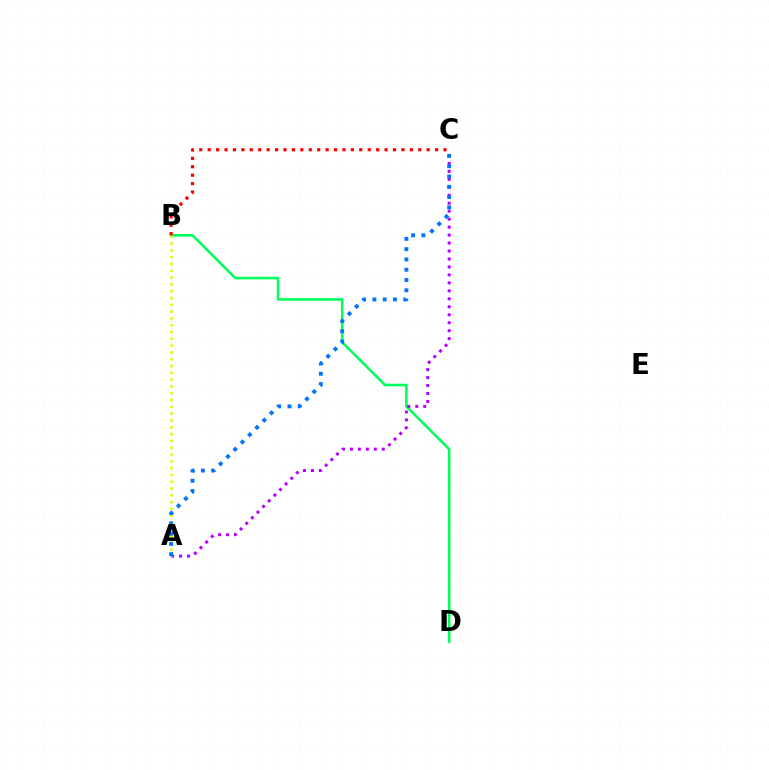{('B', 'D'): [{'color': '#00ff5c', 'line_style': 'solid', 'thickness': 1.86}], ('A', 'C'): [{'color': '#b900ff', 'line_style': 'dotted', 'thickness': 2.16}, {'color': '#0074ff', 'line_style': 'dotted', 'thickness': 2.79}], ('A', 'B'): [{'color': '#d1ff00', 'line_style': 'dotted', 'thickness': 1.85}], ('B', 'C'): [{'color': '#ff0000', 'line_style': 'dotted', 'thickness': 2.29}]}